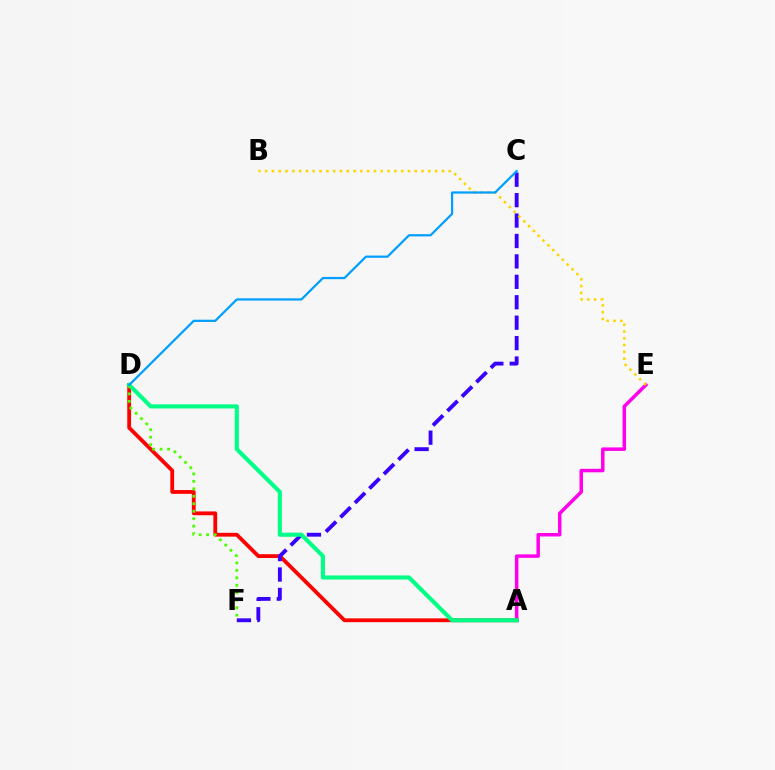{('A', 'E'): [{'color': '#ff00ed', 'line_style': 'solid', 'thickness': 2.52}], ('A', 'D'): [{'color': '#ff0000', 'line_style': 'solid', 'thickness': 2.73}, {'color': '#00ff86', 'line_style': 'solid', 'thickness': 2.96}], ('C', 'F'): [{'color': '#3700ff', 'line_style': 'dashed', 'thickness': 2.77}], ('B', 'E'): [{'color': '#ffd500', 'line_style': 'dotted', 'thickness': 1.85}], ('D', 'F'): [{'color': '#4fff00', 'line_style': 'dotted', 'thickness': 2.03}], ('C', 'D'): [{'color': '#009eff', 'line_style': 'solid', 'thickness': 1.6}]}